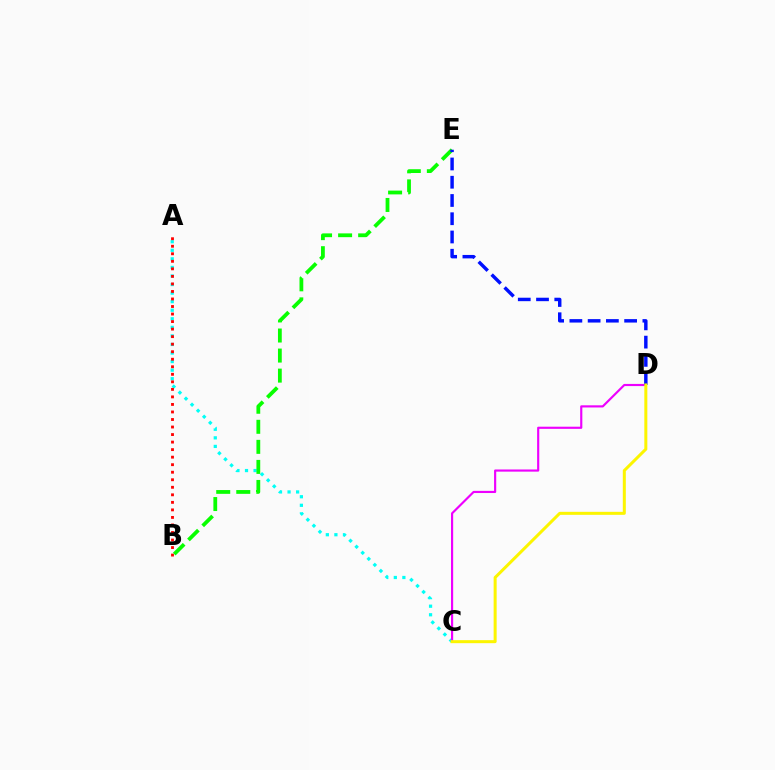{('A', 'C'): [{'color': '#00fff6', 'line_style': 'dotted', 'thickness': 2.33}], ('A', 'B'): [{'color': '#ff0000', 'line_style': 'dotted', 'thickness': 2.05}], ('C', 'D'): [{'color': '#ee00ff', 'line_style': 'solid', 'thickness': 1.55}, {'color': '#fcf500', 'line_style': 'solid', 'thickness': 2.17}], ('B', 'E'): [{'color': '#08ff00', 'line_style': 'dashed', 'thickness': 2.72}], ('D', 'E'): [{'color': '#0010ff', 'line_style': 'dashed', 'thickness': 2.48}]}